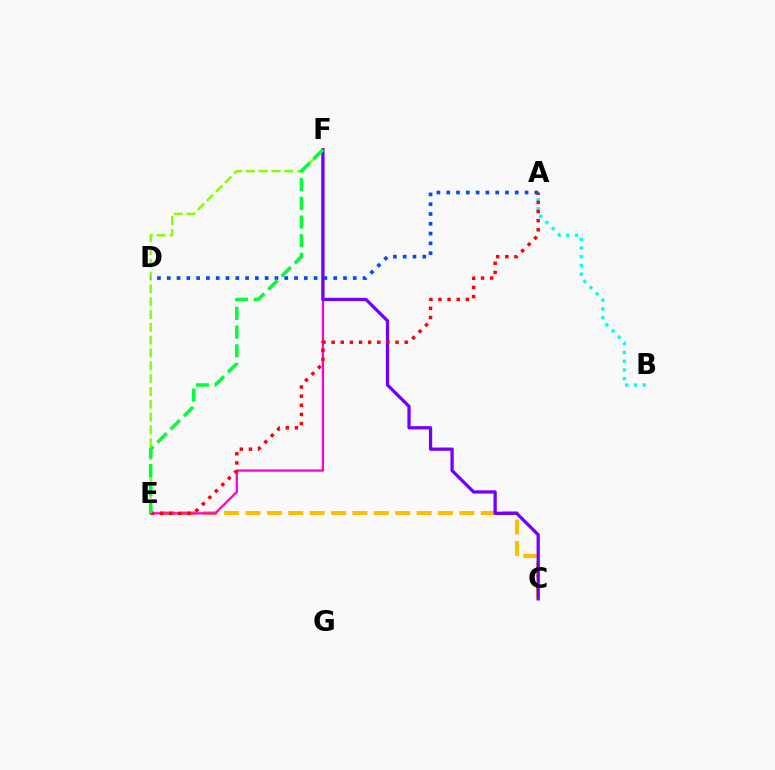{('C', 'E'): [{'color': '#ffbd00', 'line_style': 'dashed', 'thickness': 2.9}], ('A', 'B'): [{'color': '#00fff6', 'line_style': 'dotted', 'thickness': 2.37}], ('E', 'F'): [{'color': '#ff00cf', 'line_style': 'solid', 'thickness': 1.63}, {'color': '#84ff00', 'line_style': 'dashed', 'thickness': 1.74}, {'color': '#00ff39', 'line_style': 'dashed', 'thickness': 2.54}], ('C', 'F'): [{'color': '#7200ff', 'line_style': 'solid', 'thickness': 2.35}], ('A', 'E'): [{'color': '#ff0000', 'line_style': 'dotted', 'thickness': 2.48}], ('A', 'D'): [{'color': '#004bff', 'line_style': 'dotted', 'thickness': 2.66}]}